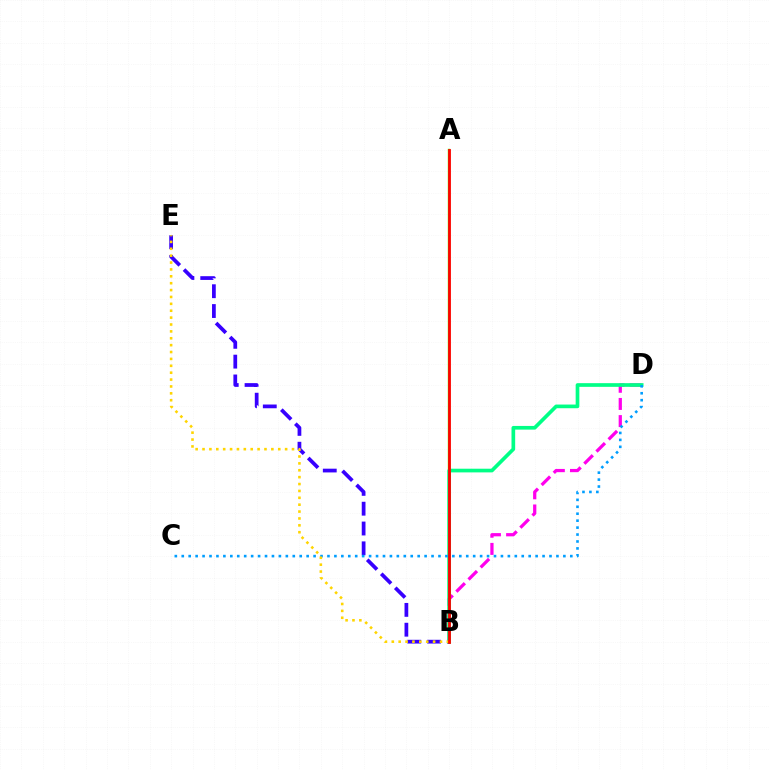{('B', 'E'): [{'color': '#3700ff', 'line_style': 'dashed', 'thickness': 2.69}, {'color': '#ffd500', 'line_style': 'dotted', 'thickness': 1.87}], ('B', 'D'): [{'color': '#ff00ed', 'line_style': 'dashed', 'thickness': 2.33}, {'color': '#00ff86', 'line_style': 'solid', 'thickness': 2.65}], ('A', 'B'): [{'color': '#4fff00', 'line_style': 'solid', 'thickness': 1.75}, {'color': '#ff0000', 'line_style': 'solid', 'thickness': 2.02}], ('C', 'D'): [{'color': '#009eff', 'line_style': 'dotted', 'thickness': 1.89}]}